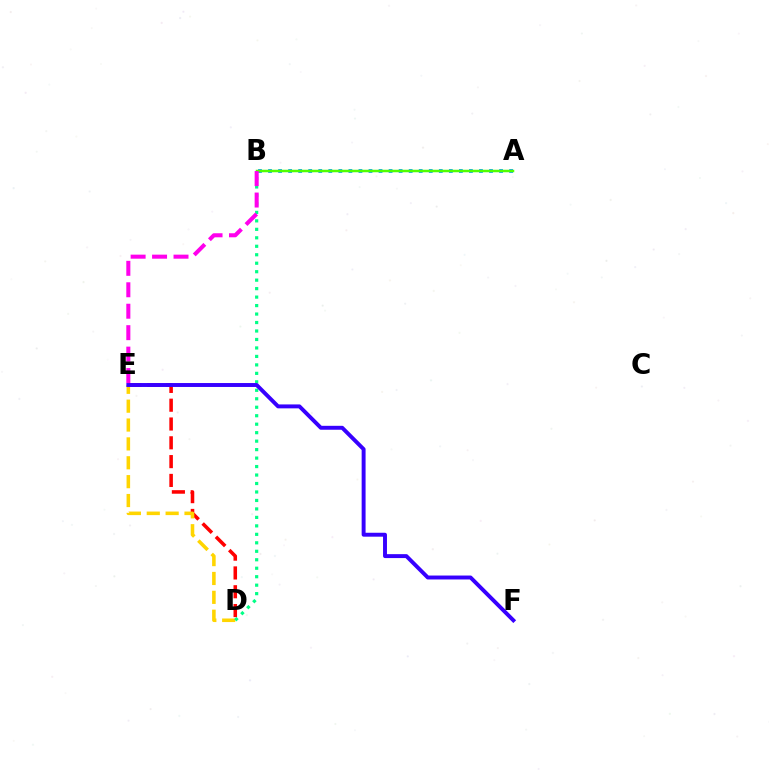{('D', 'E'): [{'color': '#ff0000', 'line_style': 'dashed', 'thickness': 2.55}, {'color': '#ffd500', 'line_style': 'dashed', 'thickness': 2.56}], ('A', 'B'): [{'color': '#009eff', 'line_style': 'dotted', 'thickness': 2.73}, {'color': '#4fff00', 'line_style': 'solid', 'thickness': 1.8}], ('B', 'D'): [{'color': '#00ff86', 'line_style': 'dotted', 'thickness': 2.3}], ('E', 'F'): [{'color': '#3700ff', 'line_style': 'solid', 'thickness': 2.83}], ('B', 'E'): [{'color': '#ff00ed', 'line_style': 'dashed', 'thickness': 2.91}]}